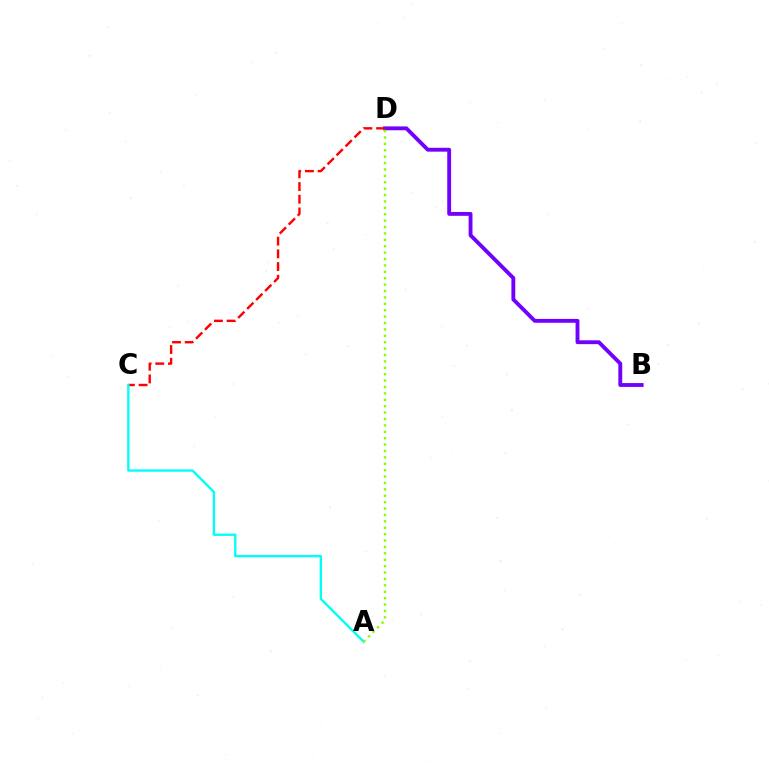{('B', 'D'): [{'color': '#7200ff', 'line_style': 'solid', 'thickness': 2.78}], ('C', 'D'): [{'color': '#ff0000', 'line_style': 'dashed', 'thickness': 1.72}], ('A', 'C'): [{'color': '#00fff6', 'line_style': 'solid', 'thickness': 1.69}], ('A', 'D'): [{'color': '#84ff00', 'line_style': 'dotted', 'thickness': 1.74}]}